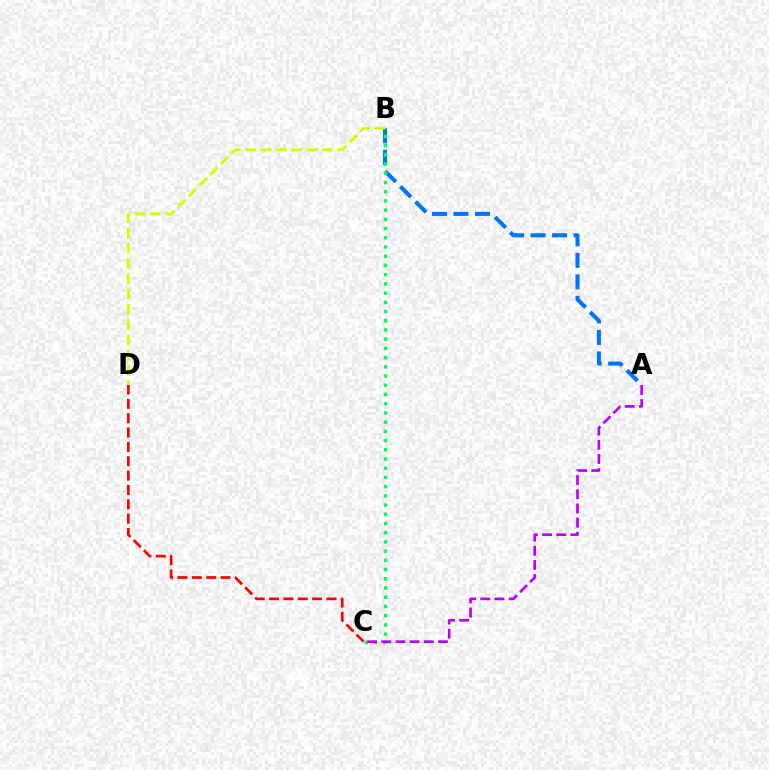{('A', 'B'): [{'color': '#0074ff', 'line_style': 'dashed', 'thickness': 2.92}], ('B', 'C'): [{'color': '#00ff5c', 'line_style': 'dotted', 'thickness': 2.5}], ('B', 'D'): [{'color': '#d1ff00', 'line_style': 'dashed', 'thickness': 2.08}], ('C', 'D'): [{'color': '#ff0000', 'line_style': 'dashed', 'thickness': 1.95}], ('A', 'C'): [{'color': '#b900ff', 'line_style': 'dashed', 'thickness': 1.93}]}